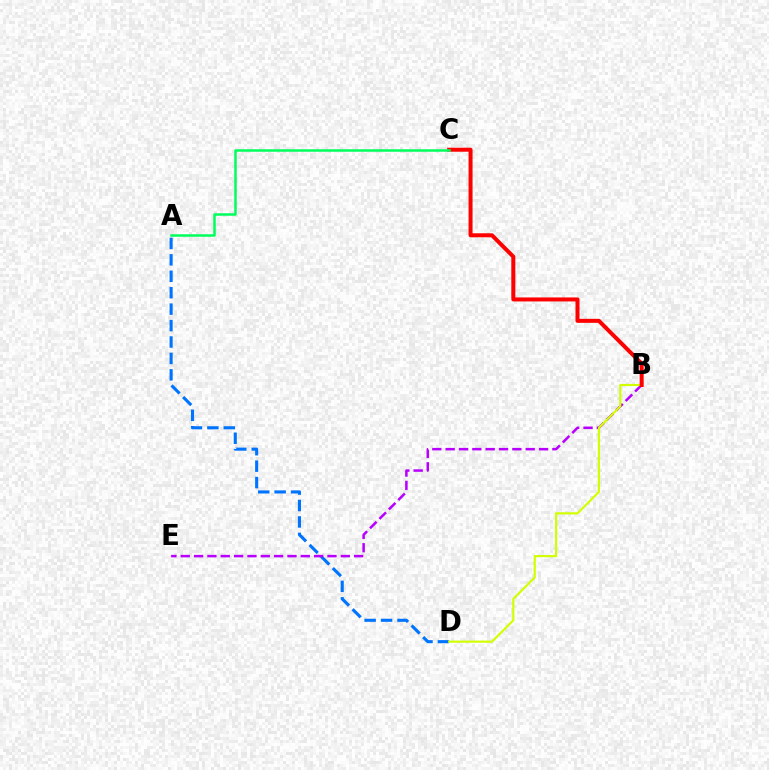{('A', 'D'): [{'color': '#0074ff', 'line_style': 'dashed', 'thickness': 2.23}], ('B', 'E'): [{'color': '#b900ff', 'line_style': 'dashed', 'thickness': 1.81}], ('B', 'D'): [{'color': '#d1ff00', 'line_style': 'solid', 'thickness': 1.56}], ('B', 'C'): [{'color': '#ff0000', 'line_style': 'solid', 'thickness': 2.88}], ('A', 'C'): [{'color': '#00ff5c', 'line_style': 'solid', 'thickness': 1.8}]}